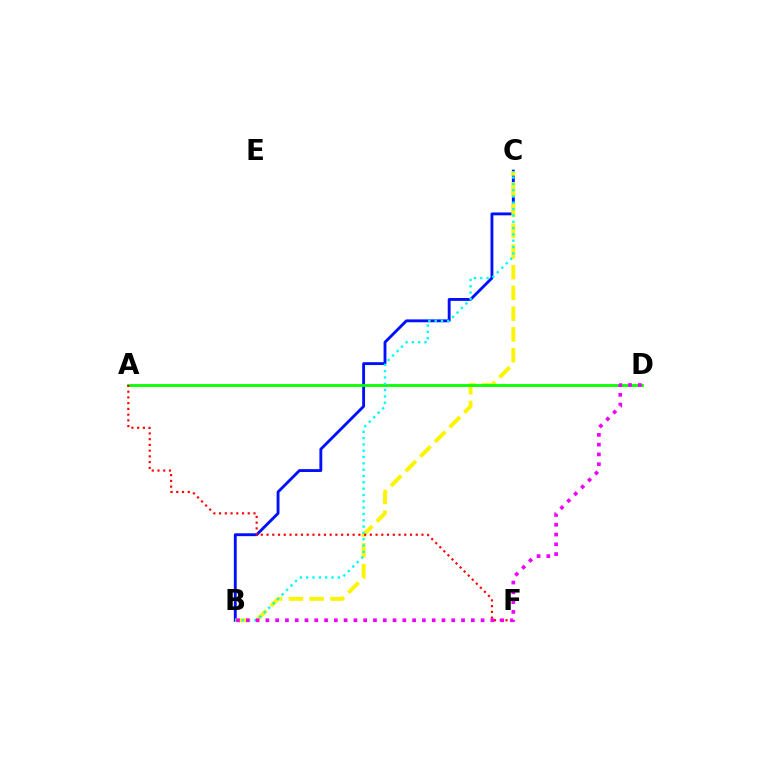{('B', 'C'): [{'color': '#0010ff', 'line_style': 'solid', 'thickness': 2.06}, {'color': '#fcf500', 'line_style': 'dashed', 'thickness': 2.82}, {'color': '#00fff6', 'line_style': 'dotted', 'thickness': 1.72}], ('A', 'D'): [{'color': '#08ff00', 'line_style': 'solid', 'thickness': 2.01}], ('A', 'F'): [{'color': '#ff0000', 'line_style': 'dotted', 'thickness': 1.56}], ('B', 'D'): [{'color': '#ee00ff', 'line_style': 'dotted', 'thickness': 2.66}]}